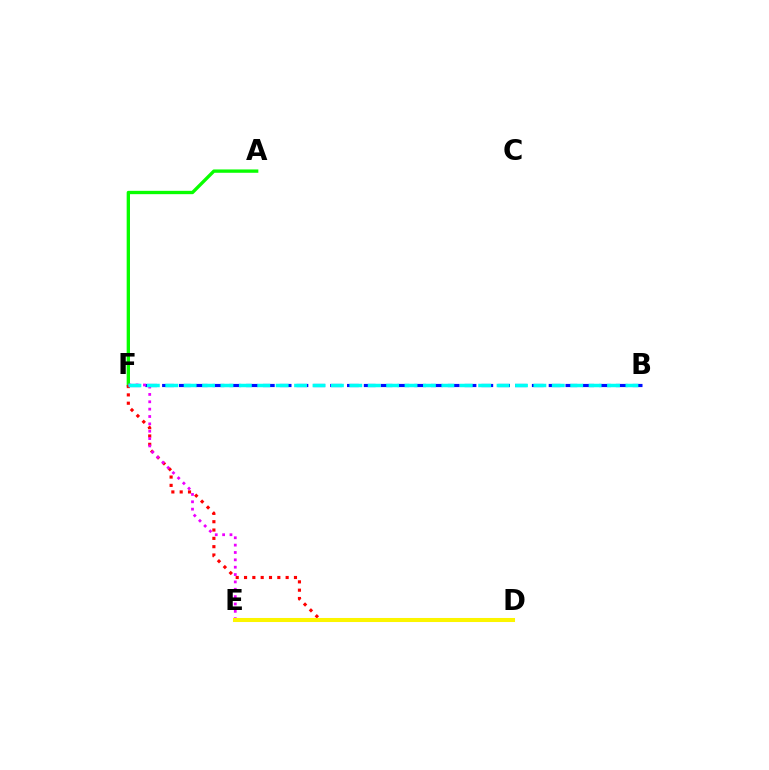{('B', 'F'): [{'color': '#0010ff', 'line_style': 'dashed', 'thickness': 2.28}, {'color': '#00fff6', 'line_style': 'dashed', 'thickness': 2.5}], ('A', 'F'): [{'color': '#08ff00', 'line_style': 'solid', 'thickness': 2.4}], ('D', 'F'): [{'color': '#ff0000', 'line_style': 'dotted', 'thickness': 2.26}], ('E', 'F'): [{'color': '#ee00ff', 'line_style': 'dotted', 'thickness': 2.0}], ('D', 'E'): [{'color': '#fcf500', 'line_style': 'solid', 'thickness': 2.91}]}